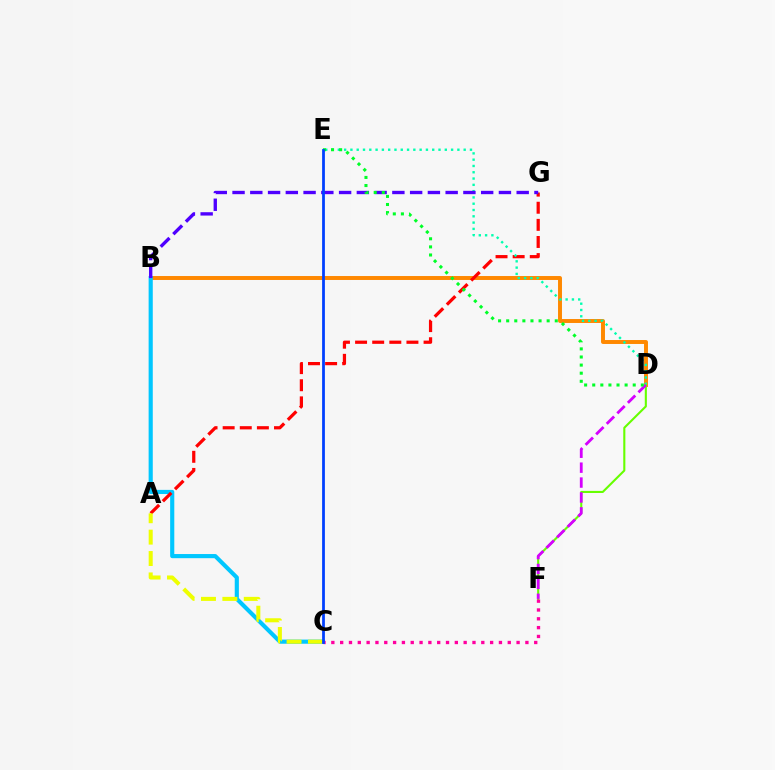{('B', 'D'): [{'color': '#ff8800', 'line_style': 'solid', 'thickness': 2.84}], ('B', 'C'): [{'color': '#00c7ff', 'line_style': 'solid', 'thickness': 2.98}], ('A', 'G'): [{'color': '#ff0000', 'line_style': 'dashed', 'thickness': 2.33}], ('D', 'E'): [{'color': '#00ffaf', 'line_style': 'dotted', 'thickness': 1.71}, {'color': '#00ff27', 'line_style': 'dotted', 'thickness': 2.2}], ('D', 'F'): [{'color': '#66ff00', 'line_style': 'solid', 'thickness': 1.51}, {'color': '#d600ff', 'line_style': 'dashed', 'thickness': 2.02}], ('A', 'C'): [{'color': '#eeff00', 'line_style': 'dashed', 'thickness': 2.91}], ('C', 'F'): [{'color': '#ff00a0', 'line_style': 'dotted', 'thickness': 2.4}], ('B', 'G'): [{'color': '#4f00ff', 'line_style': 'dashed', 'thickness': 2.41}], ('C', 'E'): [{'color': '#003fff', 'line_style': 'solid', 'thickness': 1.99}]}